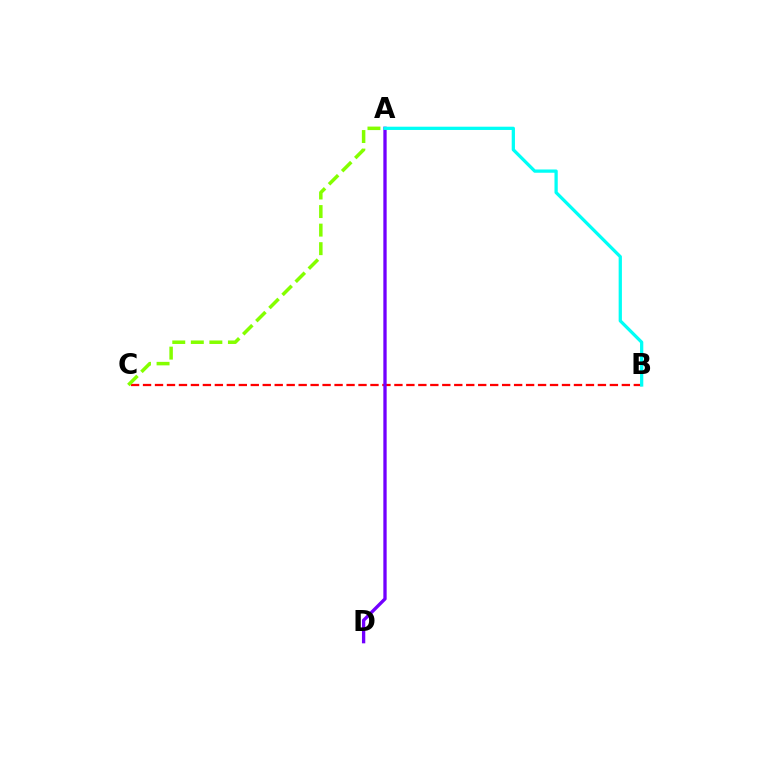{('B', 'C'): [{'color': '#ff0000', 'line_style': 'dashed', 'thickness': 1.63}], ('A', 'D'): [{'color': '#7200ff', 'line_style': 'solid', 'thickness': 2.39}], ('A', 'C'): [{'color': '#84ff00', 'line_style': 'dashed', 'thickness': 2.52}], ('A', 'B'): [{'color': '#00fff6', 'line_style': 'solid', 'thickness': 2.35}]}